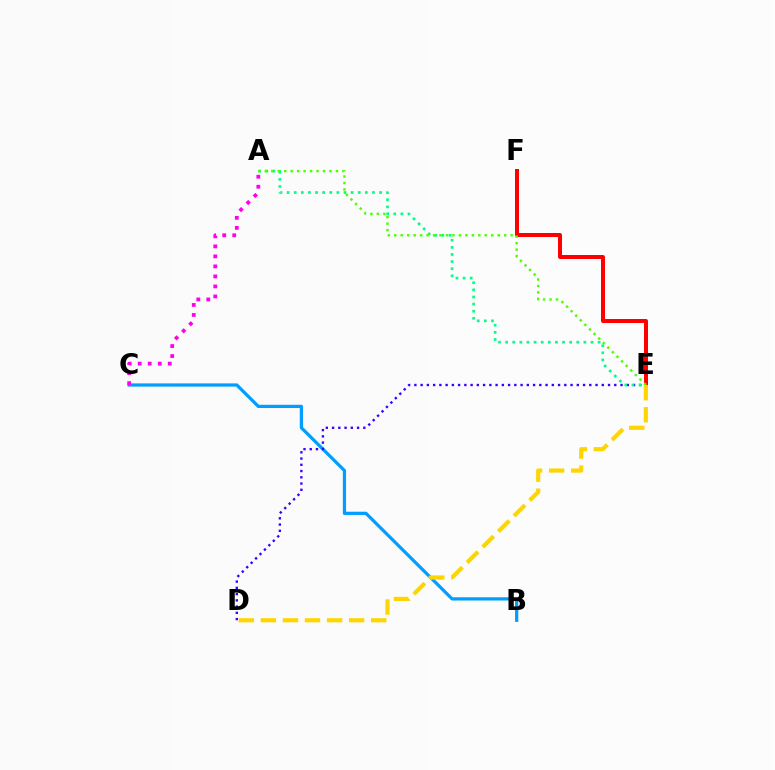{('B', 'C'): [{'color': '#009eff', 'line_style': 'solid', 'thickness': 2.33}], ('A', 'C'): [{'color': '#ff00ed', 'line_style': 'dotted', 'thickness': 2.72}], ('D', 'E'): [{'color': '#3700ff', 'line_style': 'dotted', 'thickness': 1.7}, {'color': '#ffd500', 'line_style': 'dashed', 'thickness': 3.0}], ('A', 'E'): [{'color': '#00ff86', 'line_style': 'dotted', 'thickness': 1.93}, {'color': '#4fff00', 'line_style': 'dotted', 'thickness': 1.76}], ('E', 'F'): [{'color': '#ff0000', 'line_style': 'solid', 'thickness': 2.87}]}